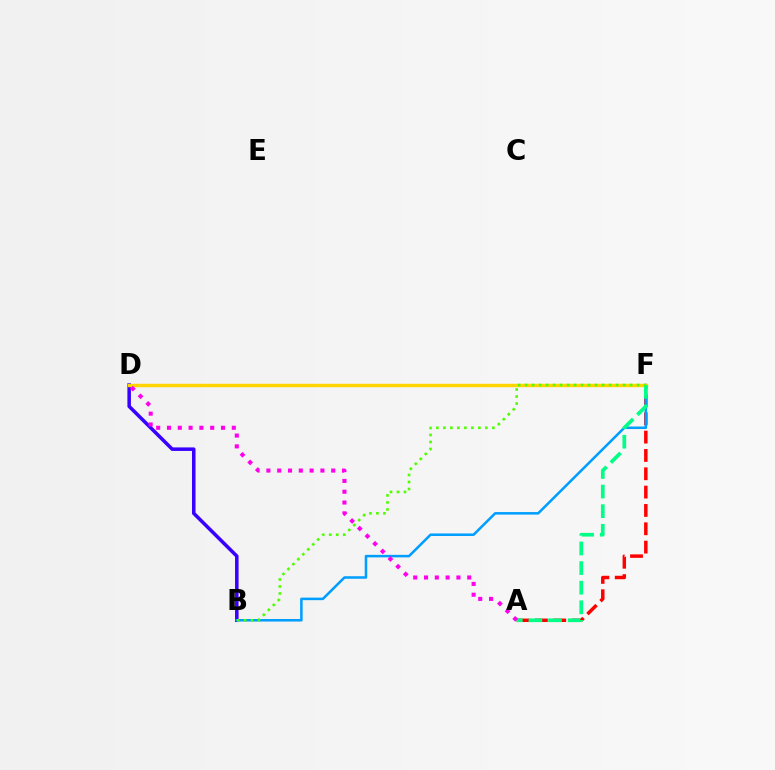{('B', 'D'): [{'color': '#3700ff', 'line_style': 'solid', 'thickness': 2.54}], ('A', 'F'): [{'color': '#ff0000', 'line_style': 'dashed', 'thickness': 2.49}, {'color': '#00ff86', 'line_style': 'dashed', 'thickness': 2.66}], ('B', 'F'): [{'color': '#009eff', 'line_style': 'solid', 'thickness': 1.82}, {'color': '#4fff00', 'line_style': 'dotted', 'thickness': 1.9}], ('D', 'F'): [{'color': '#ffd500', 'line_style': 'solid', 'thickness': 2.46}], ('A', 'D'): [{'color': '#ff00ed', 'line_style': 'dotted', 'thickness': 2.93}]}